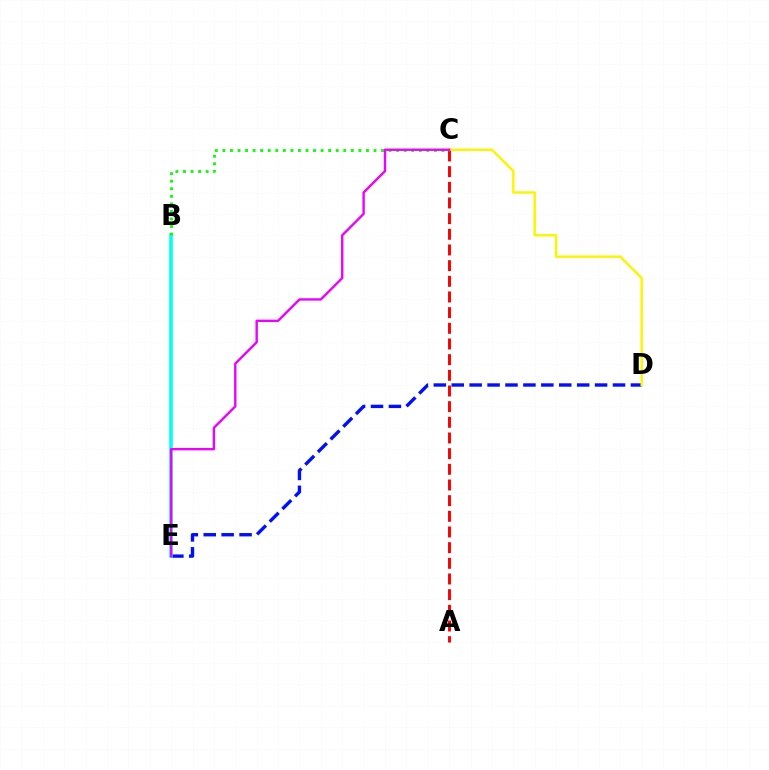{('D', 'E'): [{'color': '#0010ff', 'line_style': 'dashed', 'thickness': 2.43}], ('A', 'C'): [{'color': '#ff0000', 'line_style': 'dashed', 'thickness': 2.13}], ('C', 'D'): [{'color': '#fcf500', 'line_style': 'solid', 'thickness': 1.76}], ('B', 'E'): [{'color': '#00fff6', 'line_style': 'solid', 'thickness': 2.58}], ('B', 'C'): [{'color': '#08ff00', 'line_style': 'dotted', 'thickness': 2.05}], ('C', 'E'): [{'color': '#ee00ff', 'line_style': 'solid', 'thickness': 1.72}]}